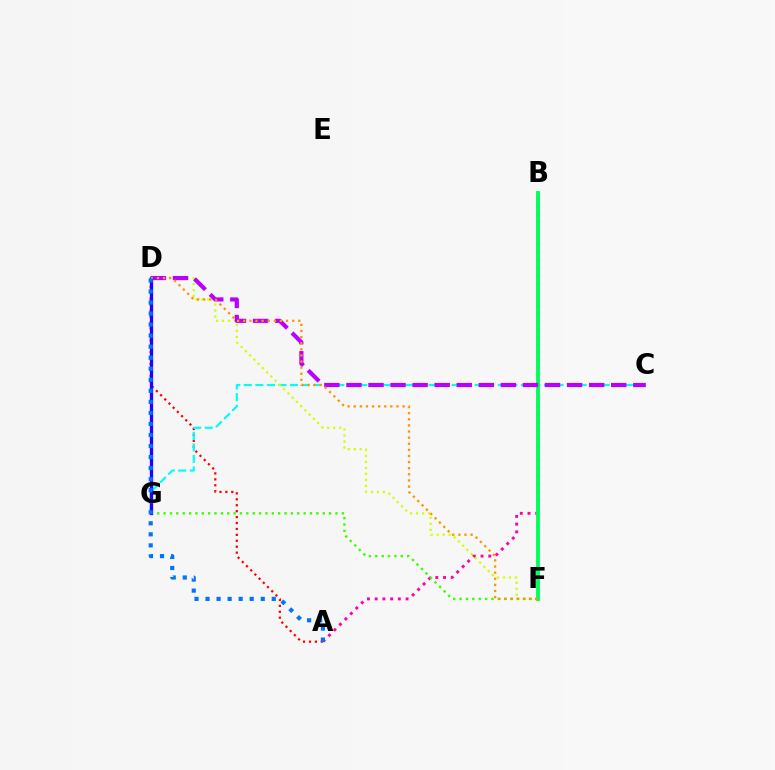{('A', 'D'): [{'color': '#ff0000', 'line_style': 'dotted', 'thickness': 1.61}, {'color': '#0074ff', 'line_style': 'dotted', 'thickness': 3.0}], ('C', 'G'): [{'color': '#00fff6', 'line_style': 'dashed', 'thickness': 1.57}], ('A', 'B'): [{'color': '#ff00ac', 'line_style': 'dotted', 'thickness': 2.1}], ('B', 'F'): [{'color': '#00ff5c', 'line_style': 'solid', 'thickness': 2.78}], ('D', 'F'): [{'color': '#d1ff00', 'line_style': 'dotted', 'thickness': 1.63}, {'color': '#ff9400', 'line_style': 'dotted', 'thickness': 1.66}], ('C', 'D'): [{'color': '#b900ff', 'line_style': 'dashed', 'thickness': 3.0}], ('F', 'G'): [{'color': '#3dff00', 'line_style': 'dotted', 'thickness': 1.73}], ('D', 'G'): [{'color': '#2500ff', 'line_style': 'solid', 'thickness': 2.38}]}